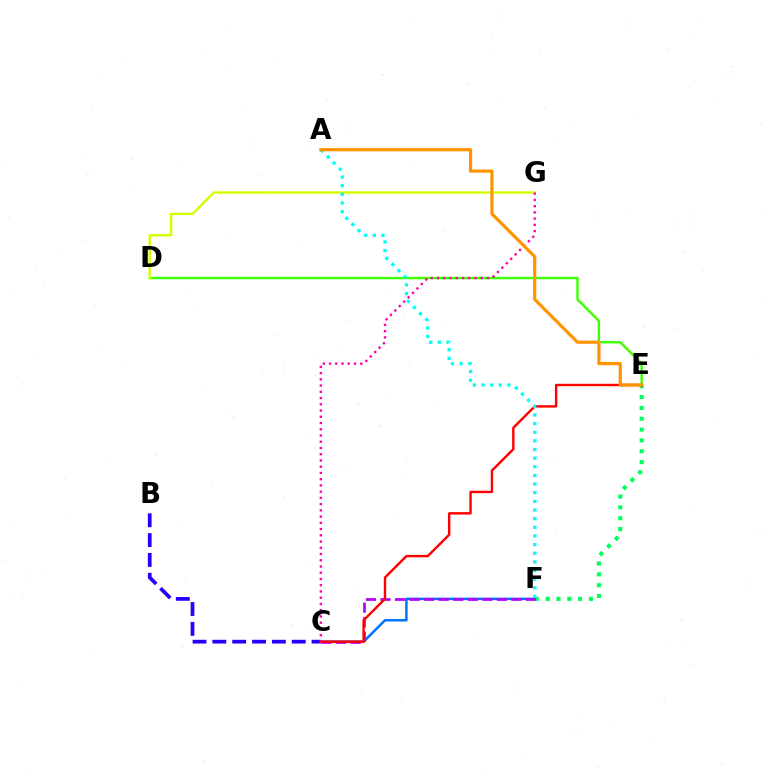{('D', 'E'): [{'color': '#3dff00', 'line_style': 'solid', 'thickness': 1.73}], ('B', 'C'): [{'color': '#2500ff', 'line_style': 'dashed', 'thickness': 2.69}], ('E', 'F'): [{'color': '#00ff5c', 'line_style': 'dotted', 'thickness': 2.94}], ('C', 'F'): [{'color': '#0074ff', 'line_style': 'solid', 'thickness': 1.8}, {'color': '#b900ff', 'line_style': 'dashed', 'thickness': 1.98}], ('D', 'G'): [{'color': '#d1ff00', 'line_style': 'solid', 'thickness': 1.73}], ('C', 'E'): [{'color': '#ff0000', 'line_style': 'solid', 'thickness': 1.74}], ('A', 'F'): [{'color': '#00fff6', 'line_style': 'dotted', 'thickness': 2.35}], ('C', 'G'): [{'color': '#ff00ac', 'line_style': 'dotted', 'thickness': 1.7}], ('A', 'E'): [{'color': '#ff9400', 'line_style': 'solid', 'thickness': 2.3}]}